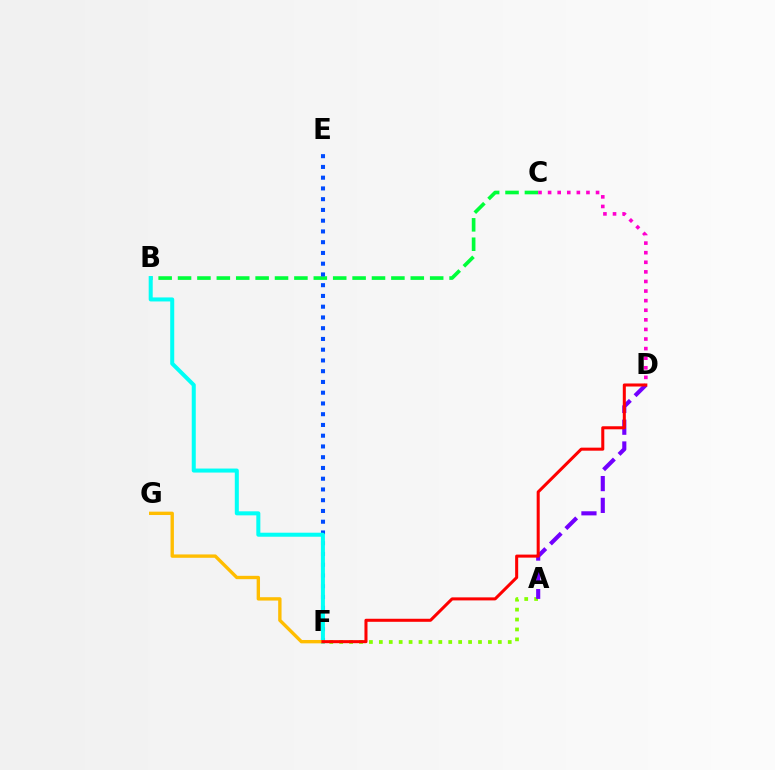{('A', 'F'): [{'color': '#84ff00', 'line_style': 'dotted', 'thickness': 2.69}], ('B', 'C'): [{'color': '#00ff39', 'line_style': 'dashed', 'thickness': 2.63}], ('C', 'D'): [{'color': '#ff00cf', 'line_style': 'dotted', 'thickness': 2.61}], ('A', 'D'): [{'color': '#7200ff', 'line_style': 'dashed', 'thickness': 2.96}], ('E', 'F'): [{'color': '#004bff', 'line_style': 'dotted', 'thickness': 2.92}], ('B', 'F'): [{'color': '#00fff6', 'line_style': 'solid', 'thickness': 2.89}], ('F', 'G'): [{'color': '#ffbd00', 'line_style': 'solid', 'thickness': 2.42}], ('D', 'F'): [{'color': '#ff0000', 'line_style': 'solid', 'thickness': 2.19}]}